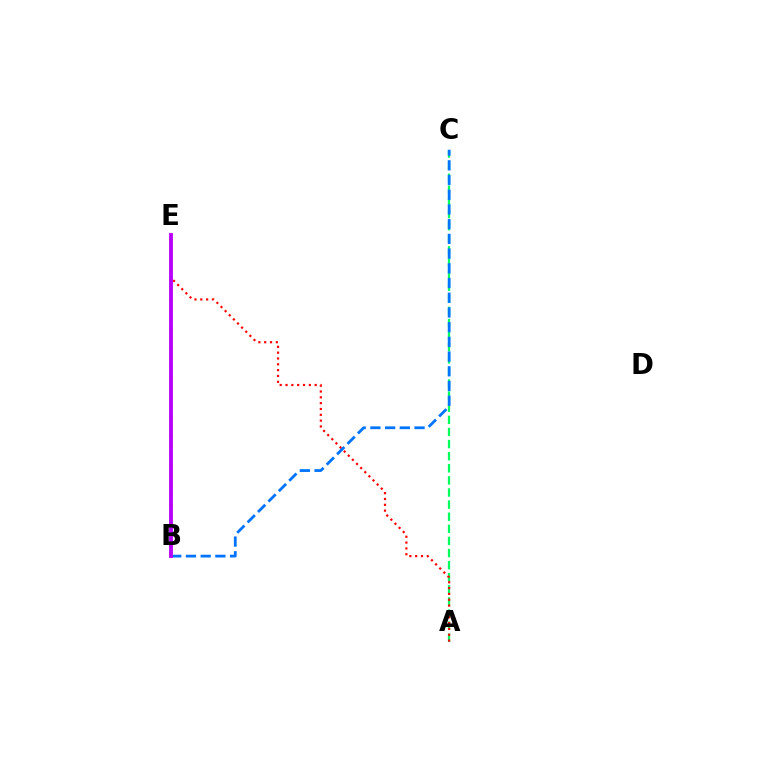{('A', 'C'): [{'color': '#00ff5c', 'line_style': 'dashed', 'thickness': 1.64}], ('A', 'E'): [{'color': '#ff0000', 'line_style': 'dotted', 'thickness': 1.58}], ('B', 'C'): [{'color': '#0074ff', 'line_style': 'dashed', 'thickness': 2.0}], ('B', 'E'): [{'color': '#d1ff00', 'line_style': 'dotted', 'thickness': 2.66}, {'color': '#b900ff', 'line_style': 'solid', 'thickness': 2.76}]}